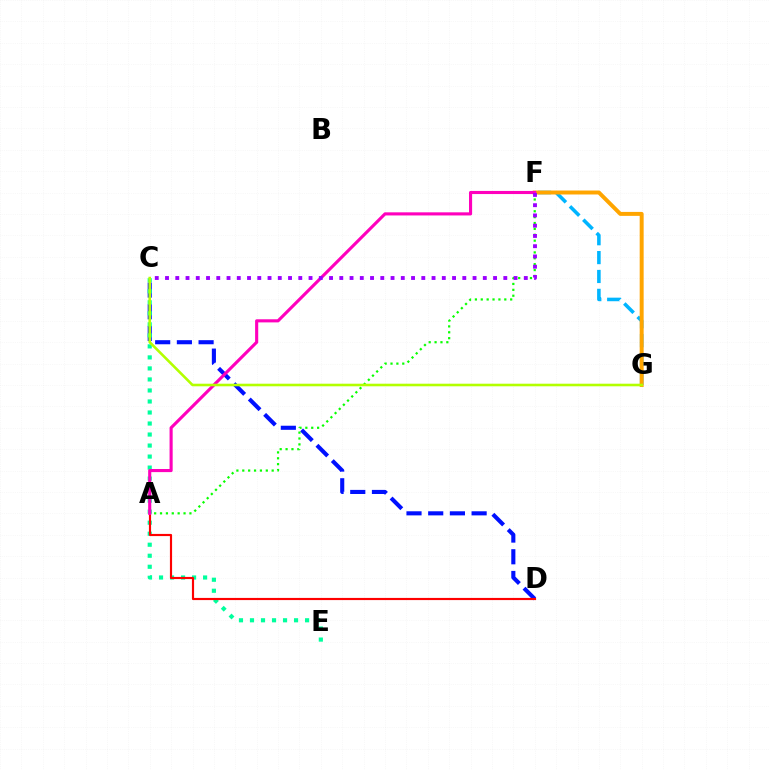{('C', 'D'): [{'color': '#0010ff', 'line_style': 'dashed', 'thickness': 2.95}], ('C', 'E'): [{'color': '#00ff9d', 'line_style': 'dotted', 'thickness': 2.99}], ('A', 'F'): [{'color': '#08ff00', 'line_style': 'dotted', 'thickness': 1.6}, {'color': '#ff00bd', 'line_style': 'solid', 'thickness': 2.24}], ('F', 'G'): [{'color': '#00b5ff', 'line_style': 'dashed', 'thickness': 2.57}, {'color': '#ffa500', 'line_style': 'solid', 'thickness': 2.85}], ('A', 'D'): [{'color': '#ff0000', 'line_style': 'solid', 'thickness': 1.56}], ('C', 'G'): [{'color': '#b3ff00', 'line_style': 'solid', 'thickness': 1.86}], ('C', 'F'): [{'color': '#9b00ff', 'line_style': 'dotted', 'thickness': 2.79}]}